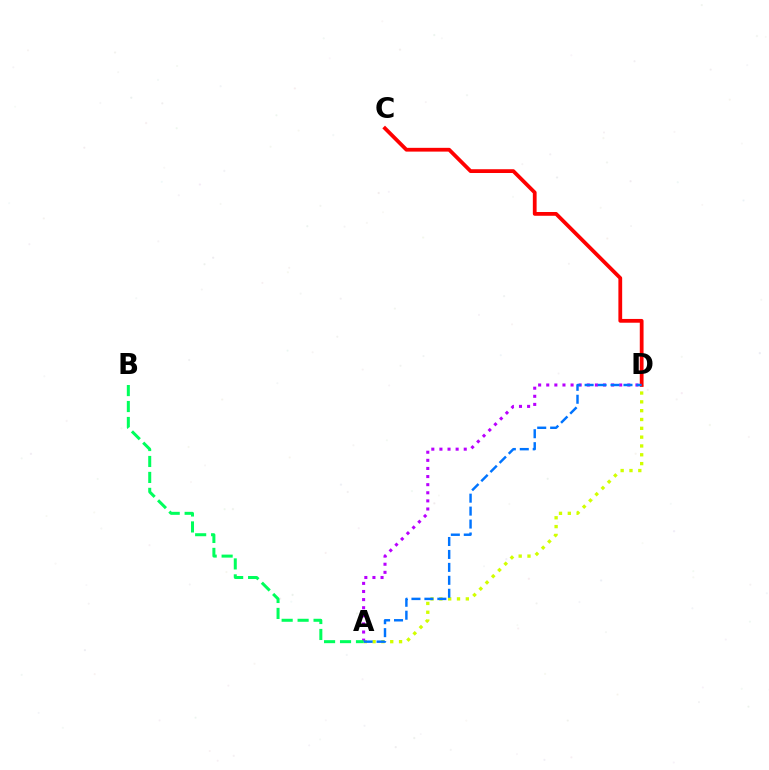{('A', 'D'): [{'color': '#d1ff00', 'line_style': 'dotted', 'thickness': 2.4}, {'color': '#b900ff', 'line_style': 'dotted', 'thickness': 2.2}, {'color': '#0074ff', 'line_style': 'dashed', 'thickness': 1.76}], ('C', 'D'): [{'color': '#ff0000', 'line_style': 'solid', 'thickness': 2.72}], ('A', 'B'): [{'color': '#00ff5c', 'line_style': 'dashed', 'thickness': 2.17}]}